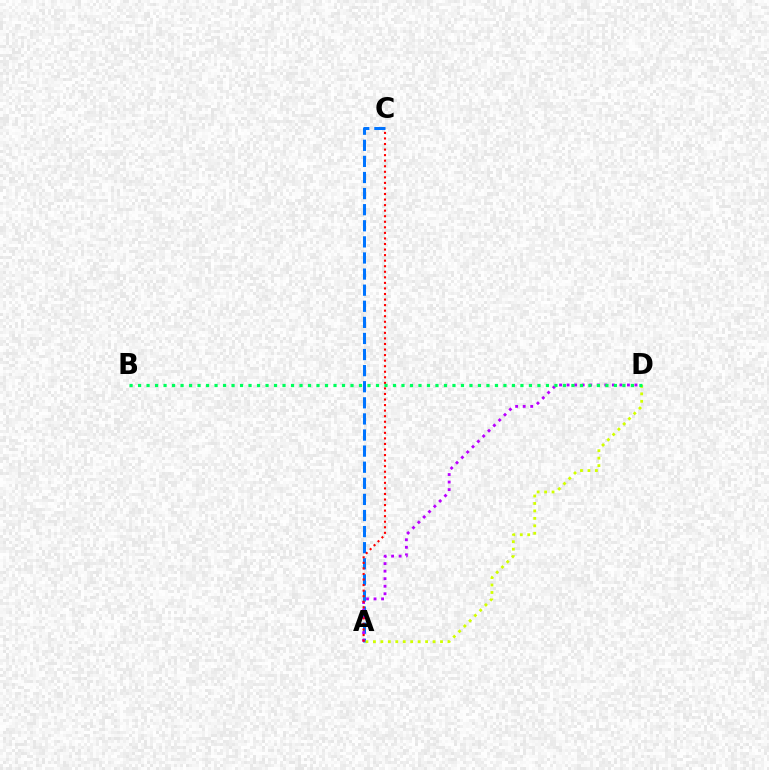{('A', 'C'): [{'color': '#0074ff', 'line_style': 'dashed', 'thickness': 2.19}, {'color': '#ff0000', 'line_style': 'dotted', 'thickness': 1.51}], ('A', 'D'): [{'color': '#d1ff00', 'line_style': 'dotted', 'thickness': 2.03}, {'color': '#b900ff', 'line_style': 'dotted', 'thickness': 2.05}], ('B', 'D'): [{'color': '#00ff5c', 'line_style': 'dotted', 'thickness': 2.31}]}